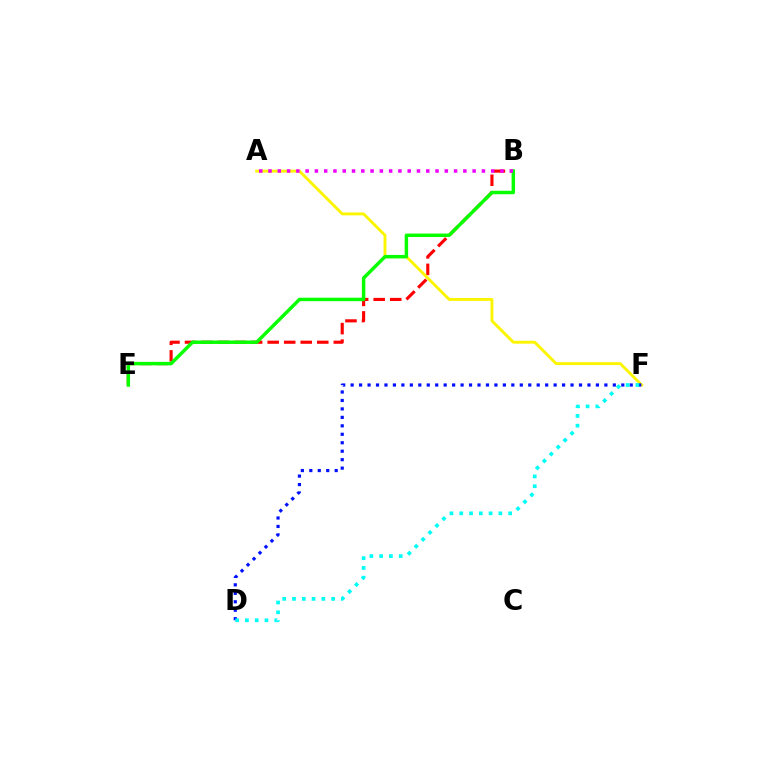{('B', 'E'): [{'color': '#ff0000', 'line_style': 'dashed', 'thickness': 2.25}, {'color': '#08ff00', 'line_style': 'solid', 'thickness': 2.49}], ('A', 'F'): [{'color': '#fcf500', 'line_style': 'solid', 'thickness': 2.07}], ('D', 'F'): [{'color': '#0010ff', 'line_style': 'dotted', 'thickness': 2.3}, {'color': '#00fff6', 'line_style': 'dotted', 'thickness': 2.66}], ('A', 'B'): [{'color': '#ee00ff', 'line_style': 'dotted', 'thickness': 2.52}]}